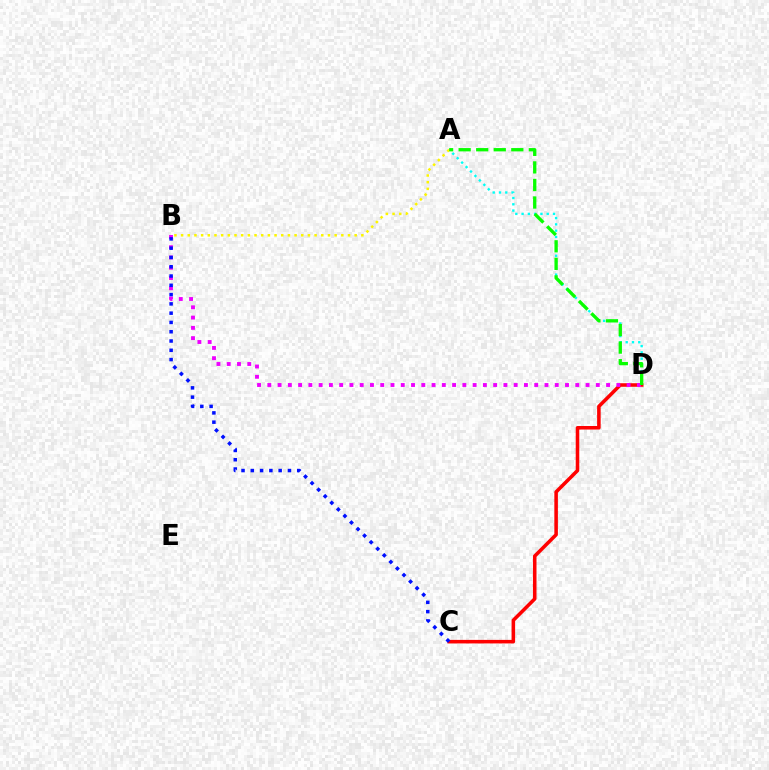{('C', 'D'): [{'color': '#ff0000', 'line_style': 'solid', 'thickness': 2.56}], ('B', 'D'): [{'color': '#ee00ff', 'line_style': 'dotted', 'thickness': 2.79}], ('A', 'D'): [{'color': '#00fff6', 'line_style': 'dotted', 'thickness': 1.71}, {'color': '#08ff00', 'line_style': 'dashed', 'thickness': 2.38}], ('B', 'C'): [{'color': '#0010ff', 'line_style': 'dotted', 'thickness': 2.52}], ('A', 'B'): [{'color': '#fcf500', 'line_style': 'dotted', 'thickness': 1.81}]}